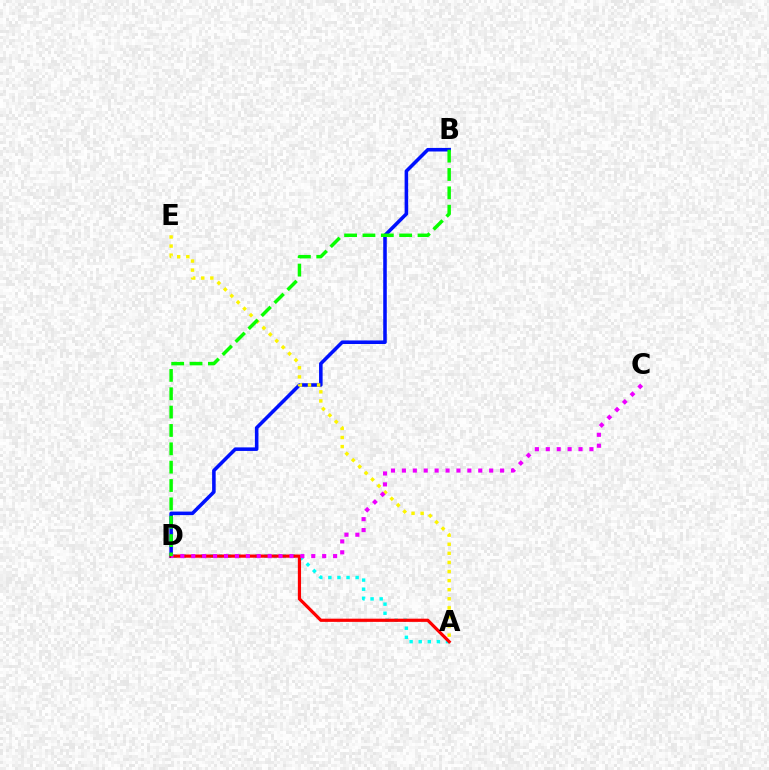{('B', 'D'): [{'color': '#0010ff', 'line_style': 'solid', 'thickness': 2.56}, {'color': '#08ff00', 'line_style': 'dashed', 'thickness': 2.49}], ('A', 'D'): [{'color': '#00fff6', 'line_style': 'dotted', 'thickness': 2.47}, {'color': '#ff0000', 'line_style': 'solid', 'thickness': 2.3}], ('A', 'E'): [{'color': '#fcf500', 'line_style': 'dotted', 'thickness': 2.47}], ('C', 'D'): [{'color': '#ee00ff', 'line_style': 'dotted', 'thickness': 2.96}]}